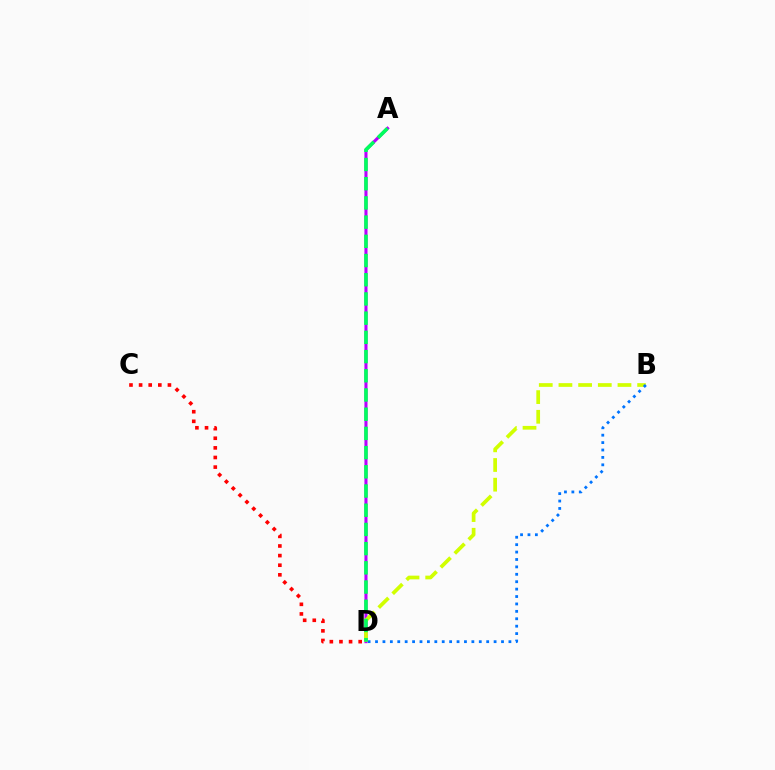{('C', 'D'): [{'color': '#ff0000', 'line_style': 'dotted', 'thickness': 2.61}], ('A', 'D'): [{'color': '#b900ff', 'line_style': 'solid', 'thickness': 2.21}, {'color': '#00ff5c', 'line_style': 'dashed', 'thickness': 2.61}], ('B', 'D'): [{'color': '#d1ff00', 'line_style': 'dashed', 'thickness': 2.67}, {'color': '#0074ff', 'line_style': 'dotted', 'thickness': 2.01}]}